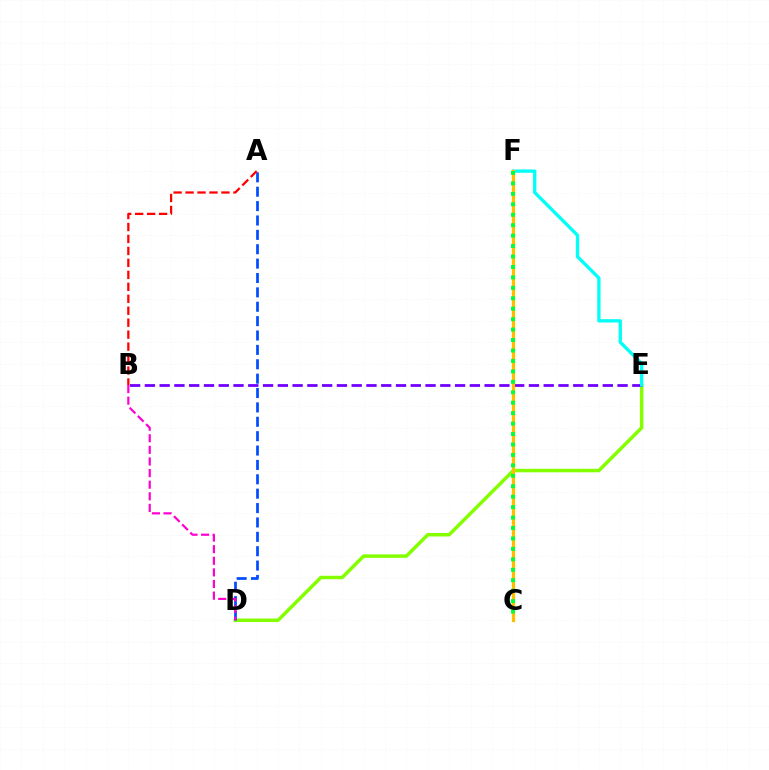{('D', 'E'): [{'color': '#84ff00', 'line_style': 'solid', 'thickness': 2.51}], ('A', 'D'): [{'color': '#004bff', 'line_style': 'dashed', 'thickness': 1.95}], ('A', 'B'): [{'color': '#ff0000', 'line_style': 'dashed', 'thickness': 1.63}], ('B', 'E'): [{'color': '#7200ff', 'line_style': 'dashed', 'thickness': 2.01}], ('E', 'F'): [{'color': '#00fff6', 'line_style': 'solid', 'thickness': 2.39}], ('B', 'D'): [{'color': '#ff00cf', 'line_style': 'dashed', 'thickness': 1.58}], ('C', 'F'): [{'color': '#ffbd00', 'line_style': 'solid', 'thickness': 2.34}, {'color': '#00ff39', 'line_style': 'dotted', 'thickness': 2.84}]}